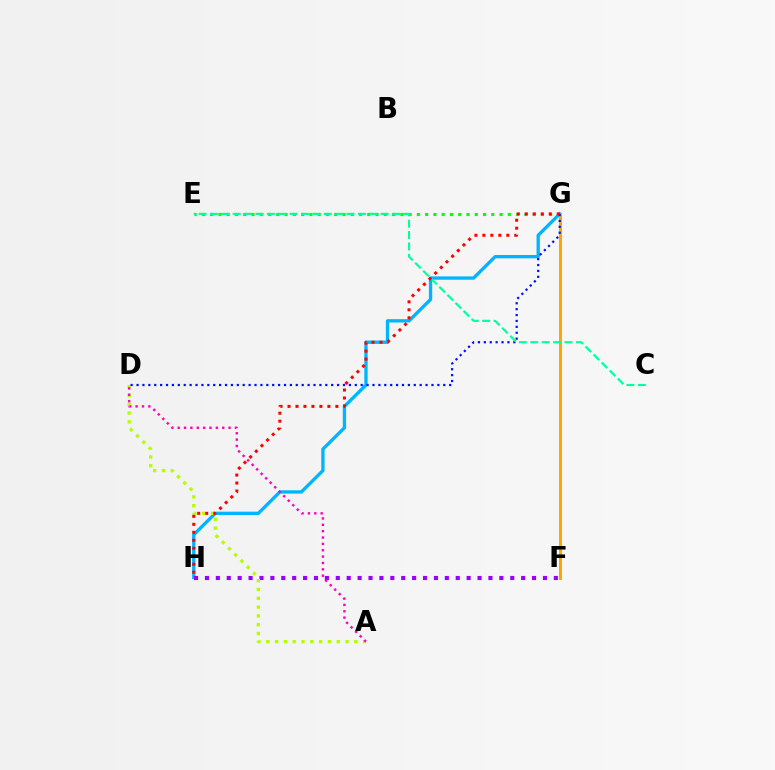{('G', 'H'): [{'color': '#00b5ff', 'line_style': 'solid', 'thickness': 2.39}, {'color': '#ff0000', 'line_style': 'dotted', 'thickness': 2.17}], ('F', 'H'): [{'color': '#9b00ff', 'line_style': 'dotted', 'thickness': 2.96}], ('E', 'G'): [{'color': '#08ff00', 'line_style': 'dotted', 'thickness': 2.25}], ('F', 'G'): [{'color': '#ffa500', 'line_style': 'solid', 'thickness': 2.13}], ('A', 'D'): [{'color': '#b3ff00', 'line_style': 'dotted', 'thickness': 2.39}, {'color': '#ff00bd', 'line_style': 'dotted', 'thickness': 1.73}], ('D', 'G'): [{'color': '#0010ff', 'line_style': 'dotted', 'thickness': 1.6}], ('C', 'E'): [{'color': '#00ff9d', 'line_style': 'dashed', 'thickness': 1.55}]}